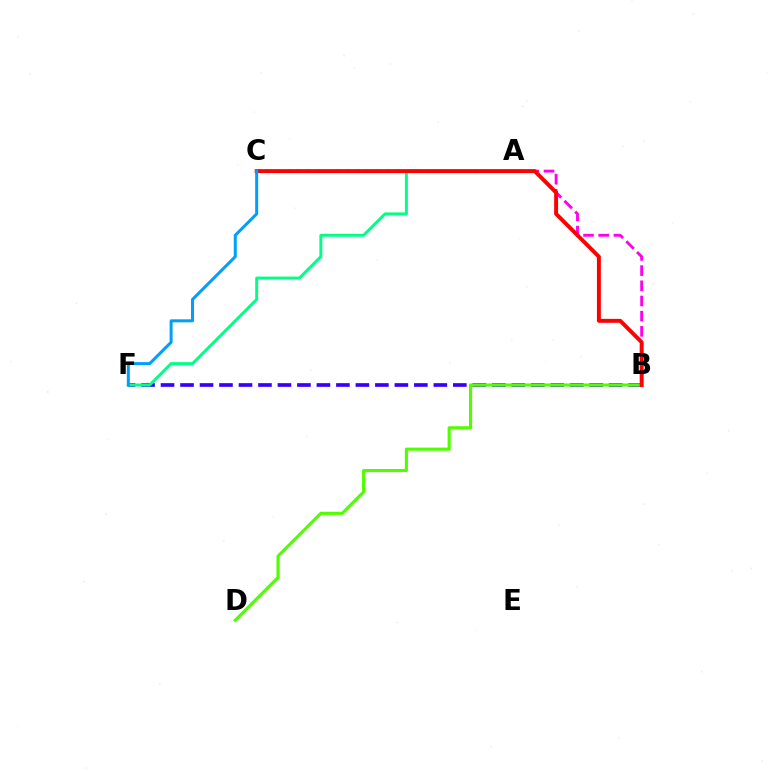{('A', 'C'): [{'color': '#ffd500', 'line_style': 'dotted', 'thickness': 2.69}], ('A', 'B'): [{'color': '#ff00ed', 'line_style': 'dashed', 'thickness': 2.06}], ('B', 'F'): [{'color': '#3700ff', 'line_style': 'dashed', 'thickness': 2.65}], ('B', 'D'): [{'color': '#4fff00', 'line_style': 'solid', 'thickness': 2.24}], ('A', 'F'): [{'color': '#00ff86', 'line_style': 'solid', 'thickness': 2.13}], ('B', 'C'): [{'color': '#ff0000', 'line_style': 'solid', 'thickness': 2.83}], ('C', 'F'): [{'color': '#009eff', 'line_style': 'solid', 'thickness': 2.17}]}